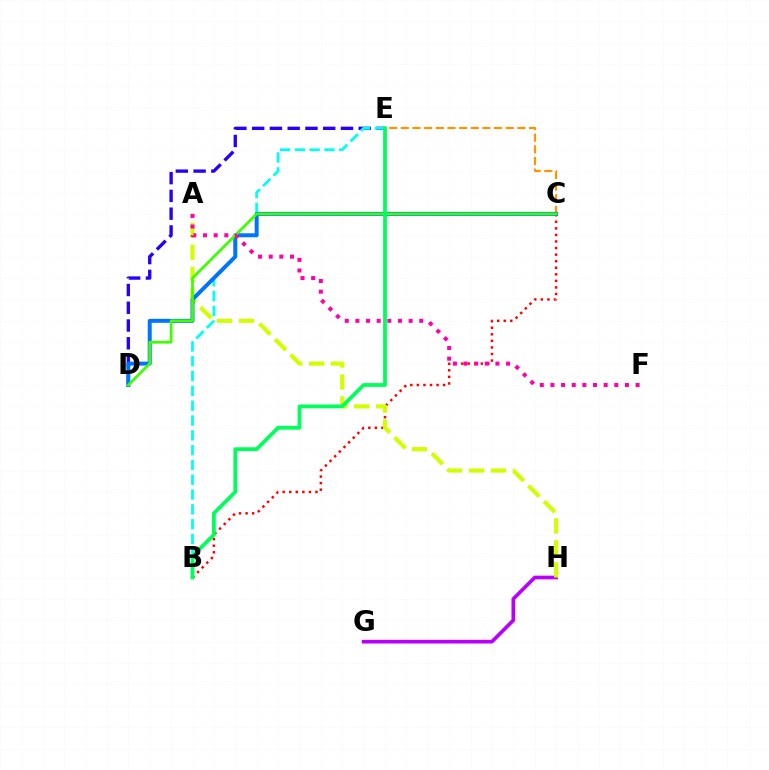{('G', 'H'): [{'color': '#b900ff', 'line_style': 'solid', 'thickness': 2.65}], ('C', 'E'): [{'color': '#ff9400', 'line_style': 'dashed', 'thickness': 1.58}], ('D', 'E'): [{'color': '#2500ff', 'line_style': 'dashed', 'thickness': 2.41}], ('B', 'C'): [{'color': '#ff0000', 'line_style': 'dotted', 'thickness': 1.78}], ('A', 'H'): [{'color': '#d1ff00', 'line_style': 'dashed', 'thickness': 2.99}], ('B', 'E'): [{'color': '#00fff6', 'line_style': 'dashed', 'thickness': 2.01}, {'color': '#00ff5c', 'line_style': 'solid', 'thickness': 2.73}], ('C', 'D'): [{'color': '#0074ff', 'line_style': 'solid', 'thickness': 2.86}, {'color': '#3dff00', 'line_style': 'solid', 'thickness': 1.97}], ('A', 'F'): [{'color': '#ff00ac', 'line_style': 'dotted', 'thickness': 2.89}]}